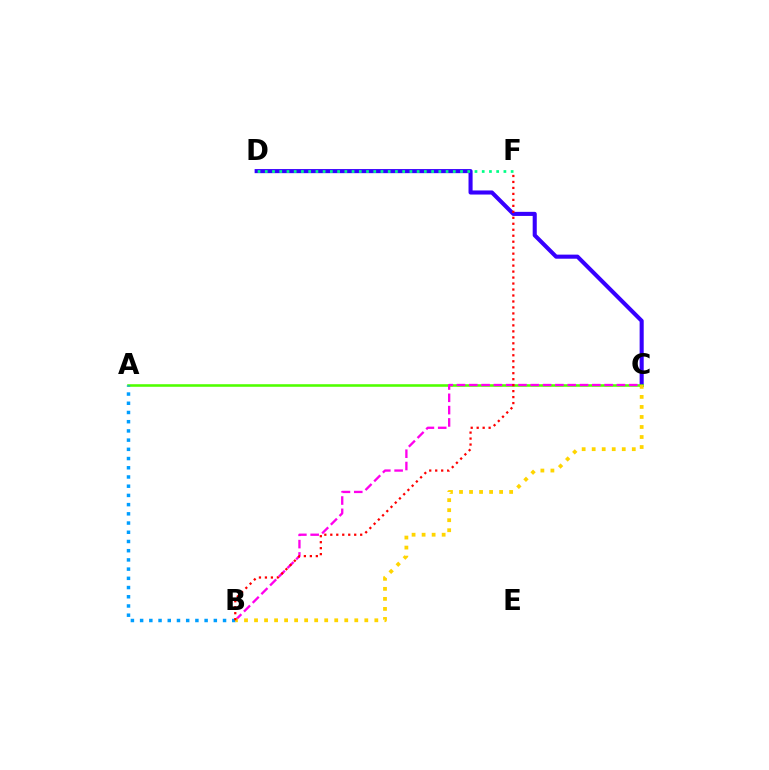{('C', 'D'): [{'color': '#3700ff', 'line_style': 'solid', 'thickness': 2.94}], ('D', 'F'): [{'color': '#00ff86', 'line_style': 'dotted', 'thickness': 1.96}], ('A', 'C'): [{'color': '#4fff00', 'line_style': 'solid', 'thickness': 1.86}], ('A', 'B'): [{'color': '#009eff', 'line_style': 'dotted', 'thickness': 2.5}], ('B', 'C'): [{'color': '#ff00ed', 'line_style': 'dashed', 'thickness': 1.67}, {'color': '#ffd500', 'line_style': 'dotted', 'thickness': 2.72}], ('B', 'F'): [{'color': '#ff0000', 'line_style': 'dotted', 'thickness': 1.62}]}